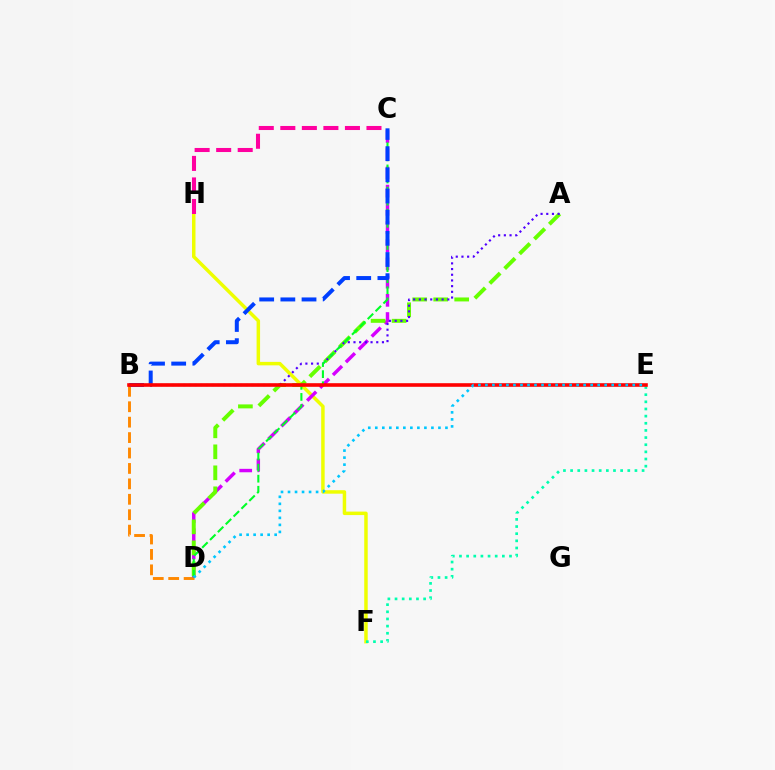{('F', 'H'): [{'color': '#eeff00', 'line_style': 'solid', 'thickness': 2.5}], ('B', 'D'): [{'color': '#ff8800', 'line_style': 'dashed', 'thickness': 2.1}], ('E', 'F'): [{'color': '#00ffaf', 'line_style': 'dotted', 'thickness': 1.94}], ('C', 'D'): [{'color': '#d600ff', 'line_style': 'dashed', 'thickness': 2.47}, {'color': '#00ff27', 'line_style': 'dashed', 'thickness': 1.5}], ('A', 'D'): [{'color': '#66ff00', 'line_style': 'dashed', 'thickness': 2.85}], ('A', 'B'): [{'color': '#4f00ff', 'line_style': 'dotted', 'thickness': 1.55}], ('B', 'C'): [{'color': '#003fff', 'line_style': 'dashed', 'thickness': 2.88}], ('B', 'E'): [{'color': '#ff0000', 'line_style': 'solid', 'thickness': 2.6}], ('D', 'E'): [{'color': '#00c7ff', 'line_style': 'dotted', 'thickness': 1.91}], ('C', 'H'): [{'color': '#ff00a0', 'line_style': 'dashed', 'thickness': 2.93}]}